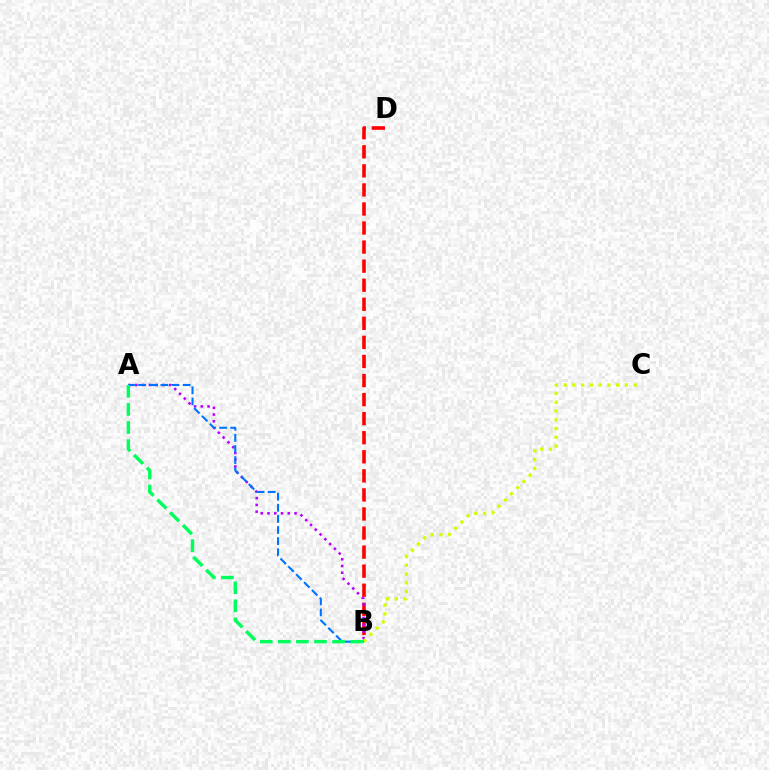{('B', 'D'): [{'color': '#ff0000', 'line_style': 'dashed', 'thickness': 2.59}], ('A', 'B'): [{'color': '#b900ff', 'line_style': 'dotted', 'thickness': 1.84}, {'color': '#0074ff', 'line_style': 'dashed', 'thickness': 1.51}, {'color': '#00ff5c', 'line_style': 'dashed', 'thickness': 2.46}], ('B', 'C'): [{'color': '#d1ff00', 'line_style': 'dotted', 'thickness': 2.38}]}